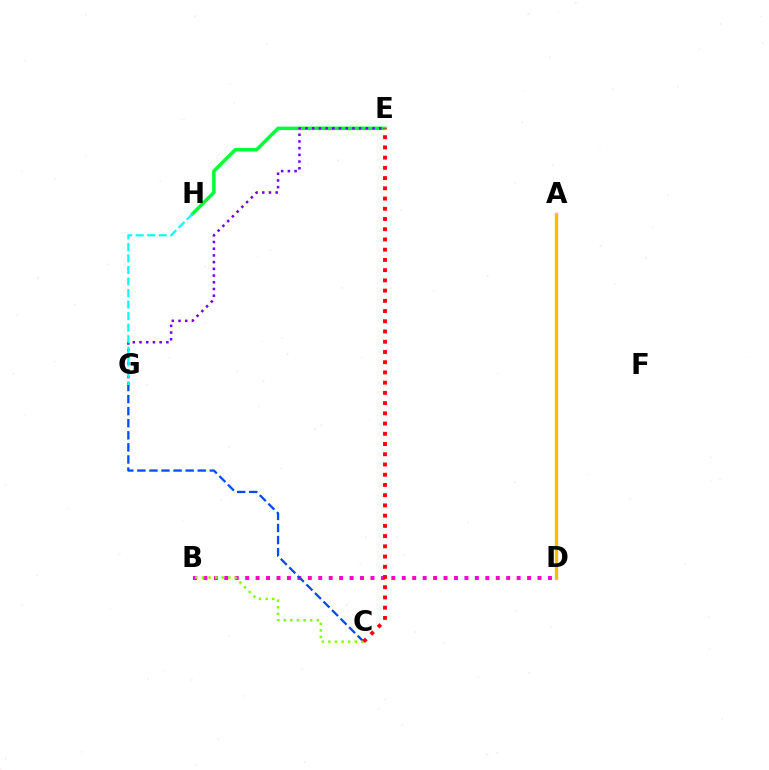{('A', 'D'): [{'color': '#ffbd00', 'line_style': 'solid', 'thickness': 2.42}], ('E', 'H'): [{'color': '#00ff39', 'line_style': 'solid', 'thickness': 2.52}], ('B', 'D'): [{'color': '#ff00cf', 'line_style': 'dotted', 'thickness': 2.84}], ('C', 'G'): [{'color': '#004bff', 'line_style': 'dashed', 'thickness': 1.64}], ('E', 'G'): [{'color': '#7200ff', 'line_style': 'dotted', 'thickness': 1.82}], ('B', 'C'): [{'color': '#84ff00', 'line_style': 'dotted', 'thickness': 1.79}], ('G', 'H'): [{'color': '#00fff6', 'line_style': 'dashed', 'thickness': 1.57}], ('C', 'E'): [{'color': '#ff0000', 'line_style': 'dotted', 'thickness': 2.78}]}